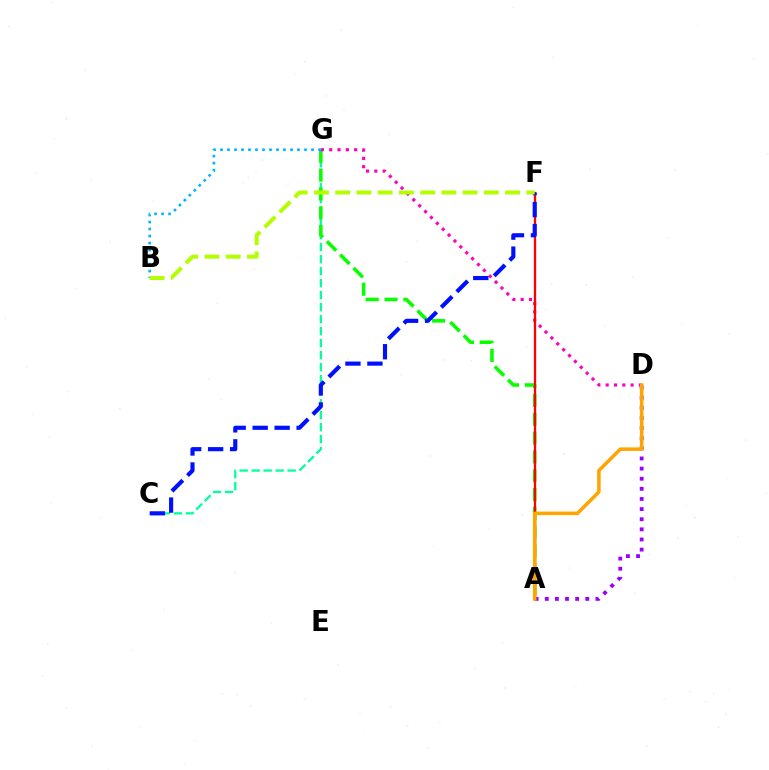{('C', 'G'): [{'color': '#00ff9d', 'line_style': 'dashed', 'thickness': 1.63}], ('A', 'D'): [{'color': '#9b00ff', 'line_style': 'dotted', 'thickness': 2.75}, {'color': '#ffa500', 'line_style': 'solid', 'thickness': 2.54}], ('A', 'G'): [{'color': '#08ff00', 'line_style': 'dashed', 'thickness': 2.56}], ('D', 'G'): [{'color': '#ff00bd', 'line_style': 'dotted', 'thickness': 2.26}], ('B', 'G'): [{'color': '#00b5ff', 'line_style': 'dotted', 'thickness': 1.9}], ('A', 'F'): [{'color': '#ff0000', 'line_style': 'solid', 'thickness': 1.65}], ('C', 'F'): [{'color': '#0010ff', 'line_style': 'dashed', 'thickness': 2.99}], ('B', 'F'): [{'color': '#b3ff00', 'line_style': 'dashed', 'thickness': 2.88}]}